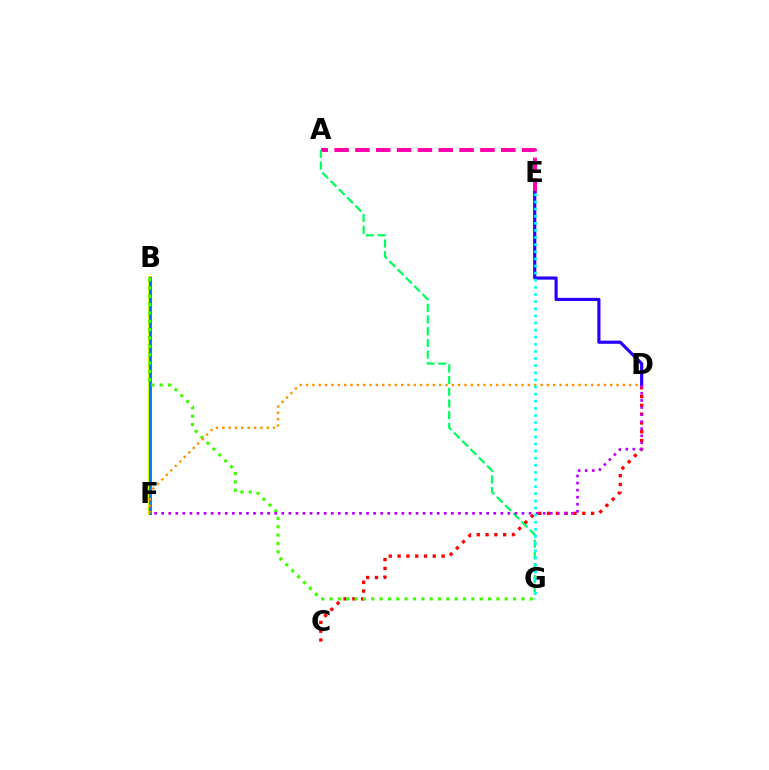{('A', 'E'): [{'color': '#ff00ac', 'line_style': 'dashed', 'thickness': 2.83}], ('D', 'E'): [{'color': '#2500ff', 'line_style': 'solid', 'thickness': 2.27}], ('C', 'D'): [{'color': '#ff0000', 'line_style': 'dotted', 'thickness': 2.39}], ('B', 'F'): [{'color': '#d1ff00', 'line_style': 'solid', 'thickness': 2.91}, {'color': '#0074ff', 'line_style': 'solid', 'thickness': 2.01}], ('A', 'G'): [{'color': '#00ff5c', 'line_style': 'dashed', 'thickness': 1.59}], ('B', 'G'): [{'color': '#3dff00', 'line_style': 'dotted', 'thickness': 2.27}], ('D', 'F'): [{'color': '#b900ff', 'line_style': 'dotted', 'thickness': 1.92}, {'color': '#ff9400', 'line_style': 'dotted', 'thickness': 1.72}], ('E', 'G'): [{'color': '#00fff6', 'line_style': 'dotted', 'thickness': 1.93}]}